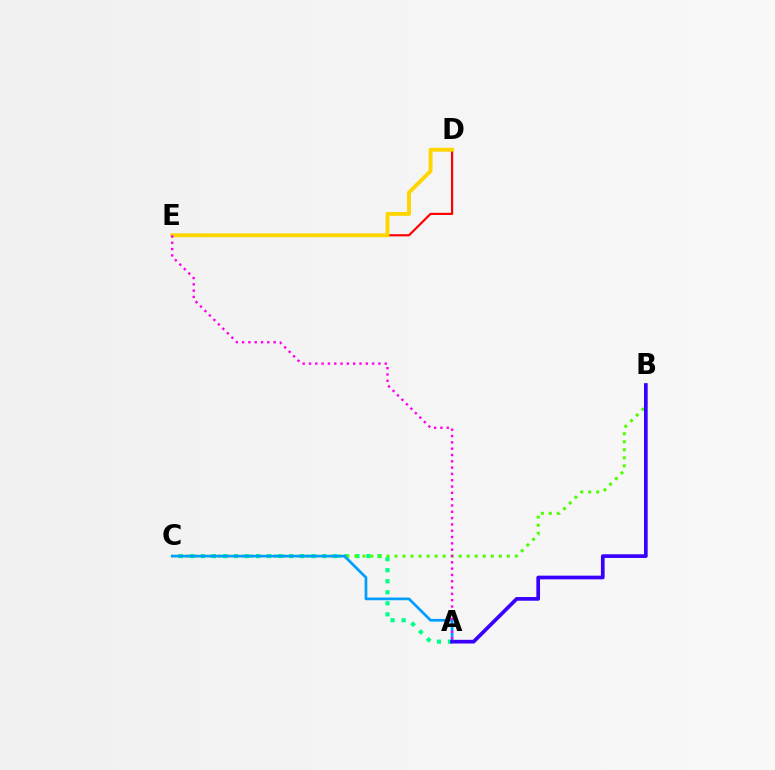{('A', 'C'): [{'color': '#00ff86', 'line_style': 'dotted', 'thickness': 3.0}, {'color': '#009eff', 'line_style': 'solid', 'thickness': 1.95}], ('B', 'C'): [{'color': '#4fff00', 'line_style': 'dotted', 'thickness': 2.18}], ('D', 'E'): [{'color': '#ff0000', 'line_style': 'solid', 'thickness': 1.57}, {'color': '#ffd500', 'line_style': 'solid', 'thickness': 2.8}], ('A', 'E'): [{'color': '#ff00ed', 'line_style': 'dotted', 'thickness': 1.72}], ('A', 'B'): [{'color': '#3700ff', 'line_style': 'solid', 'thickness': 2.65}]}